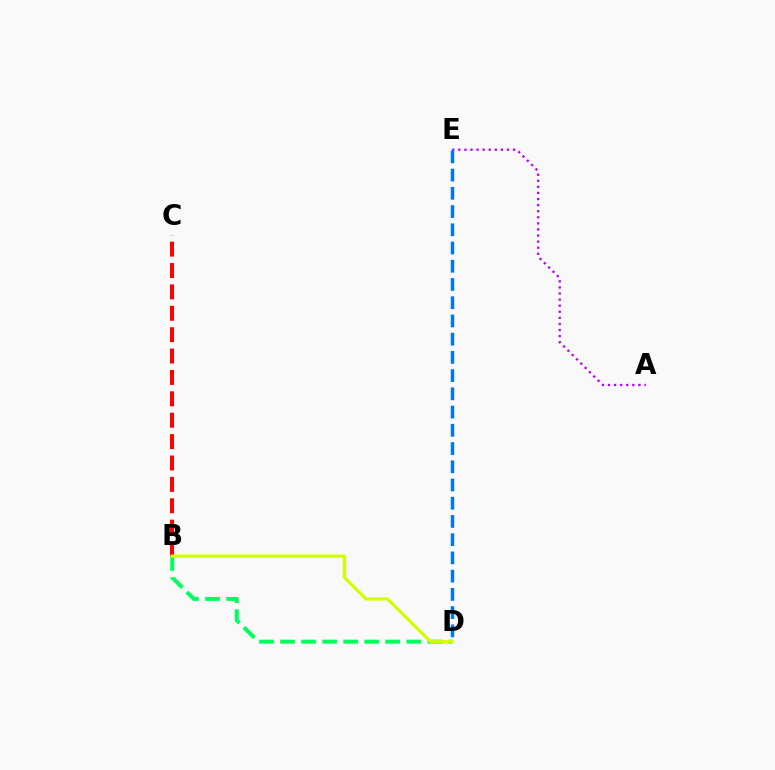{('A', 'E'): [{'color': '#b900ff', 'line_style': 'dotted', 'thickness': 1.65}], ('B', 'C'): [{'color': '#ff0000', 'line_style': 'dashed', 'thickness': 2.91}], ('B', 'D'): [{'color': '#00ff5c', 'line_style': 'dashed', 'thickness': 2.86}, {'color': '#d1ff00', 'line_style': 'solid', 'thickness': 2.29}], ('D', 'E'): [{'color': '#0074ff', 'line_style': 'dashed', 'thickness': 2.48}]}